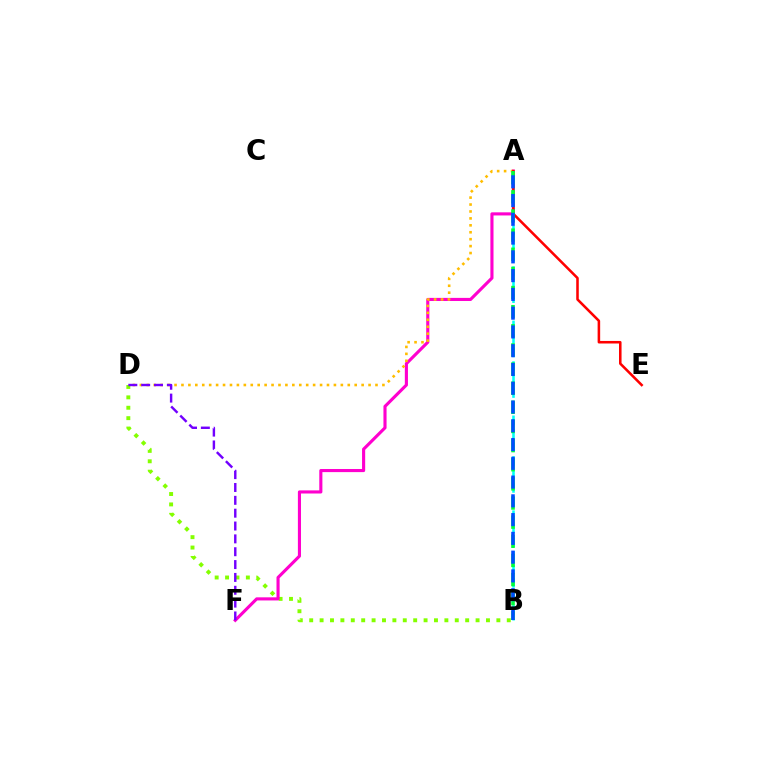{('B', 'D'): [{'color': '#84ff00', 'line_style': 'dotted', 'thickness': 2.83}], ('A', 'F'): [{'color': '#ff00cf', 'line_style': 'solid', 'thickness': 2.24}], ('A', 'B'): [{'color': '#00fff6', 'line_style': 'dashed', 'thickness': 1.84}, {'color': '#00ff39', 'line_style': 'dashed', 'thickness': 2.6}, {'color': '#004bff', 'line_style': 'dashed', 'thickness': 2.55}], ('A', 'D'): [{'color': '#ffbd00', 'line_style': 'dotted', 'thickness': 1.88}], ('A', 'E'): [{'color': '#ff0000', 'line_style': 'solid', 'thickness': 1.83}], ('D', 'F'): [{'color': '#7200ff', 'line_style': 'dashed', 'thickness': 1.75}]}